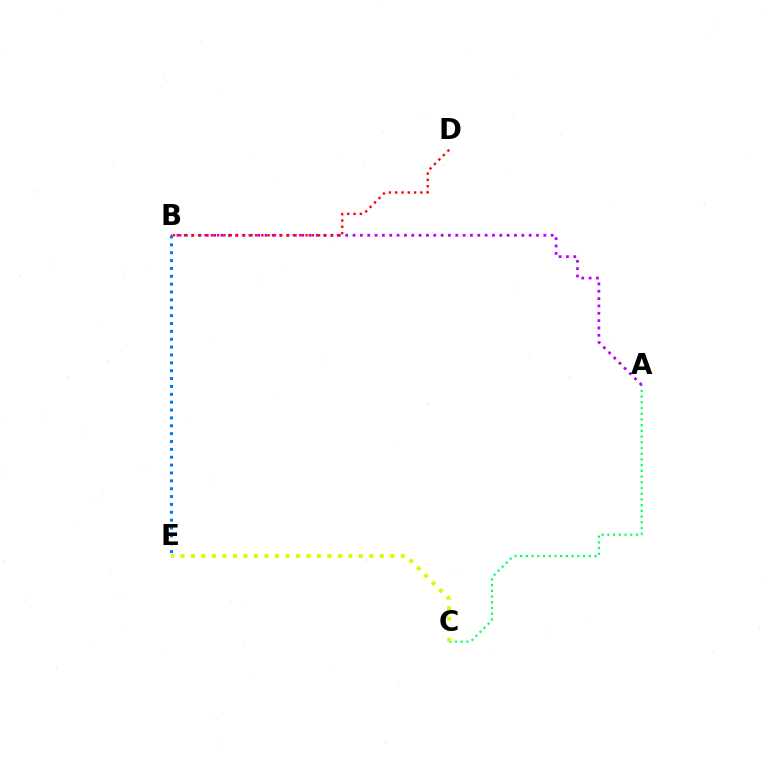{('A', 'C'): [{'color': '#00ff5c', 'line_style': 'dotted', 'thickness': 1.55}], ('A', 'B'): [{'color': '#b900ff', 'line_style': 'dotted', 'thickness': 1.99}], ('C', 'E'): [{'color': '#d1ff00', 'line_style': 'dotted', 'thickness': 2.85}], ('B', 'E'): [{'color': '#0074ff', 'line_style': 'dotted', 'thickness': 2.14}], ('B', 'D'): [{'color': '#ff0000', 'line_style': 'dotted', 'thickness': 1.71}]}